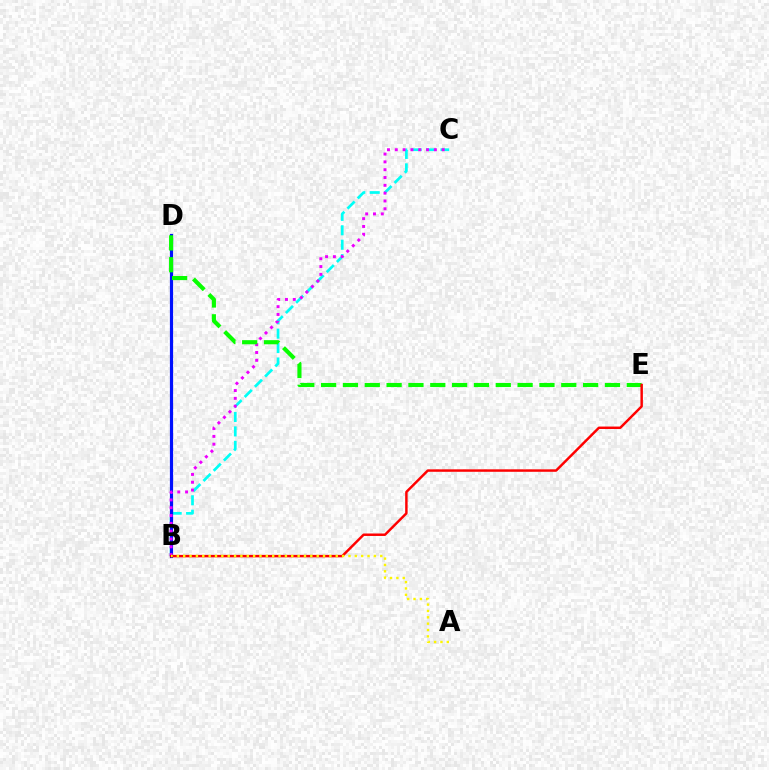{('B', 'C'): [{'color': '#00fff6', 'line_style': 'dashed', 'thickness': 1.96}, {'color': '#ee00ff', 'line_style': 'dotted', 'thickness': 2.12}], ('B', 'D'): [{'color': '#0010ff', 'line_style': 'solid', 'thickness': 2.29}], ('D', 'E'): [{'color': '#08ff00', 'line_style': 'dashed', 'thickness': 2.97}], ('B', 'E'): [{'color': '#ff0000', 'line_style': 'solid', 'thickness': 1.77}], ('A', 'B'): [{'color': '#fcf500', 'line_style': 'dotted', 'thickness': 1.73}]}